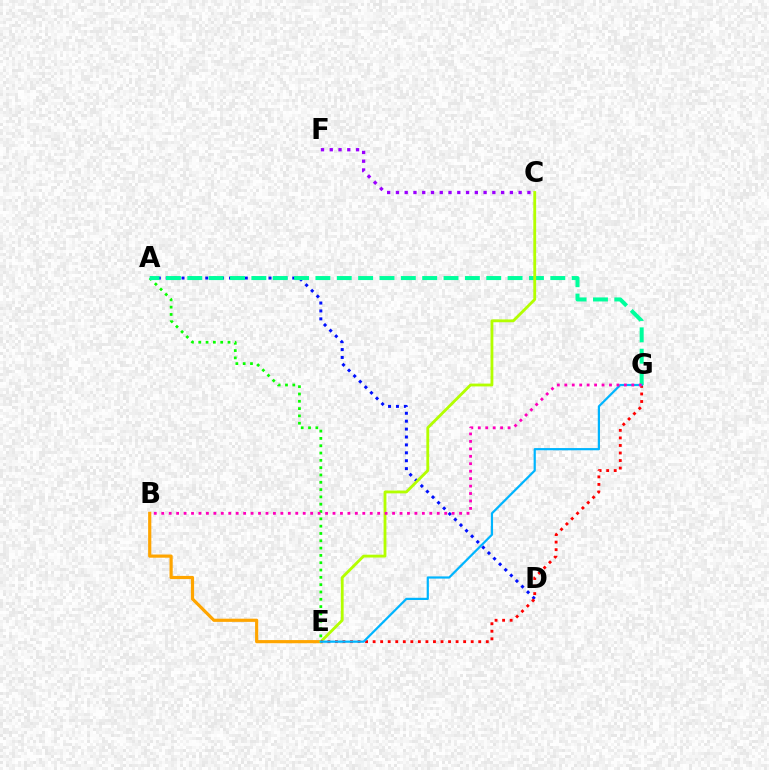{('C', 'F'): [{'color': '#9b00ff', 'line_style': 'dotted', 'thickness': 2.38}], ('A', 'D'): [{'color': '#0010ff', 'line_style': 'dotted', 'thickness': 2.15}], ('B', 'E'): [{'color': '#ffa500', 'line_style': 'solid', 'thickness': 2.29}], ('A', 'E'): [{'color': '#08ff00', 'line_style': 'dotted', 'thickness': 1.99}], ('A', 'G'): [{'color': '#00ff9d', 'line_style': 'dashed', 'thickness': 2.9}], ('C', 'E'): [{'color': '#b3ff00', 'line_style': 'solid', 'thickness': 2.04}], ('E', 'G'): [{'color': '#ff0000', 'line_style': 'dotted', 'thickness': 2.05}, {'color': '#00b5ff', 'line_style': 'solid', 'thickness': 1.59}], ('B', 'G'): [{'color': '#ff00bd', 'line_style': 'dotted', 'thickness': 2.02}]}